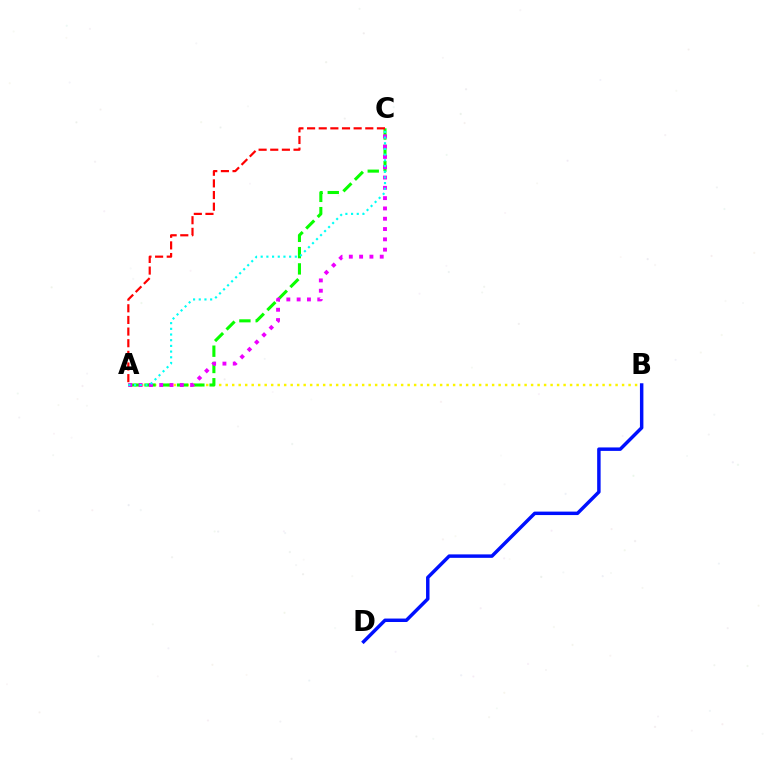{('A', 'B'): [{'color': '#fcf500', 'line_style': 'dotted', 'thickness': 1.77}], ('B', 'D'): [{'color': '#0010ff', 'line_style': 'solid', 'thickness': 2.49}], ('A', 'C'): [{'color': '#08ff00', 'line_style': 'dashed', 'thickness': 2.21}, {'color': '#ee00ff', 'line_style': 'dotted', 'thickness': 2.8}, {'color': '#00fff6', 'line_style': 'dotted', 'thickness': 1.55}, {'color': '#ff0000', 'line_style': 'dashed', 'thickness': 1.58}]}